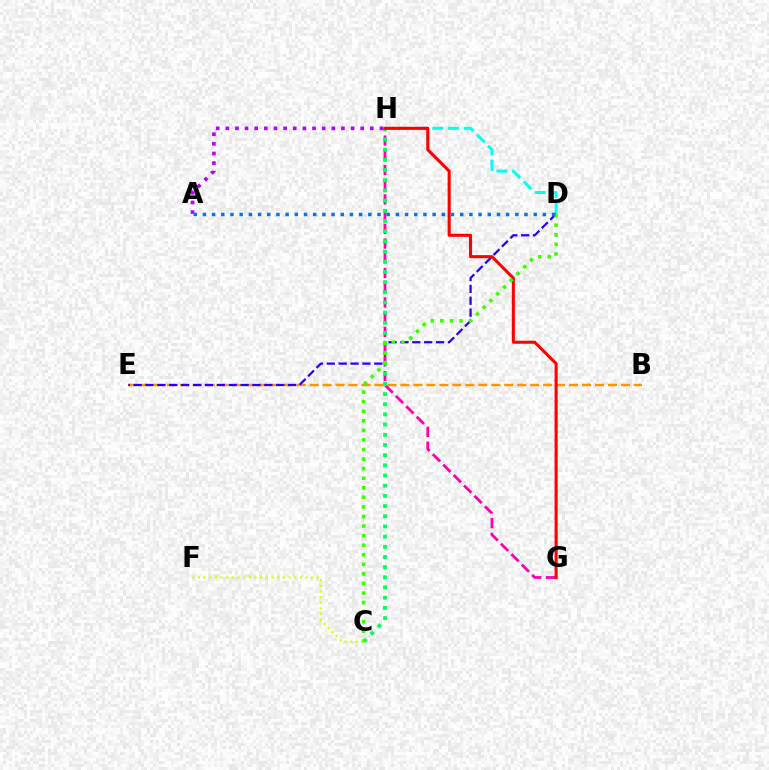{('C', 'F'): [{'color': '#d1ff00', 'line_style': 'dotted', 'thickness': 1.54}], ('B', 'E'): [{'color': '#ff9400', 'line_style': 'dashed', 'thickness': 1.76}], ('D', 'H'): [{'color': '#00fff6', 'line_style': 'dashed', 'thickness': 2.14}], ('D', 'E'): [{'color': '#2500ff', 'line_style': 'dashed', 'thickness': 1.61}], ('G', 'H'): [{'color': '#ff00ac', 'line_style': 'dashed', 'thickness': 2.0}, {'color': '#ff0000', 'line_style': 'solid', 'thickness': 2.21}], ('C', 'H'): [{'color': '#00ff5c', 'line_style': 'dotted', 'thickness': 2.77}], ('A', 'H'): [{'color': '#b900ff', 'line_style': 'dotted', 'thickness': 2.62}], ('C', 'D'): [{'color': '#3dff00', 'line_style': 'dotted', 'thickness': 2.6}], ('A', 'D'): [{'color': '#0074ff', 'line_style': 'dotted', 'thickness': 2.5}]}